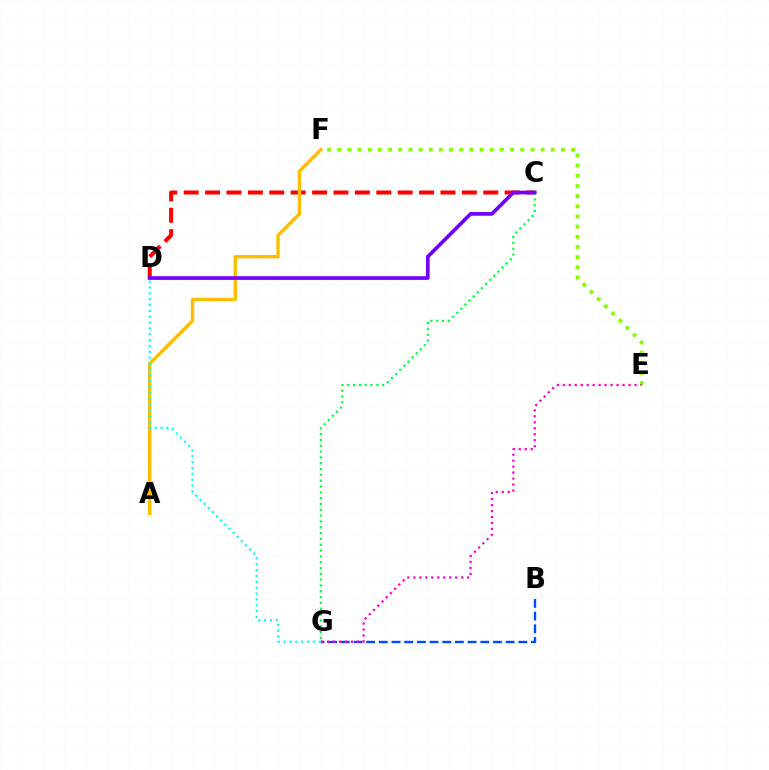{('C', 'D'): [{'color': '#ff0000', 'line_style': 'dashed', 'thickness': 2.91}, {'color': '#7200ff', 'line_style': 'solid', 'thickness': 2.66}], ('E', 'F'): [{'color': '#84ff00', 'line_style': 'dotted', 'thickness': 2.76}], ('C', 'G'): [{'color': '#00ff39', 'line_style': 'dotted', 'thickness': 1.58}], ('A', 'F'): [{'color': '#ffbd00', 'line_style': 'solid', 'thickness': 2.45}], ('B', 'G'): [{'color': '#004bff', 'line_style': 'dashed', 'thickness': 1.72}], ('E', 'G'): [{'color': '#ff00cf', 'line_style': 'dotted', 'thickness': 1.62}], ('D', 'G'): [{'color': '#00fff6', 'line_style': 'dotted', 'thickness': 1.59}]}